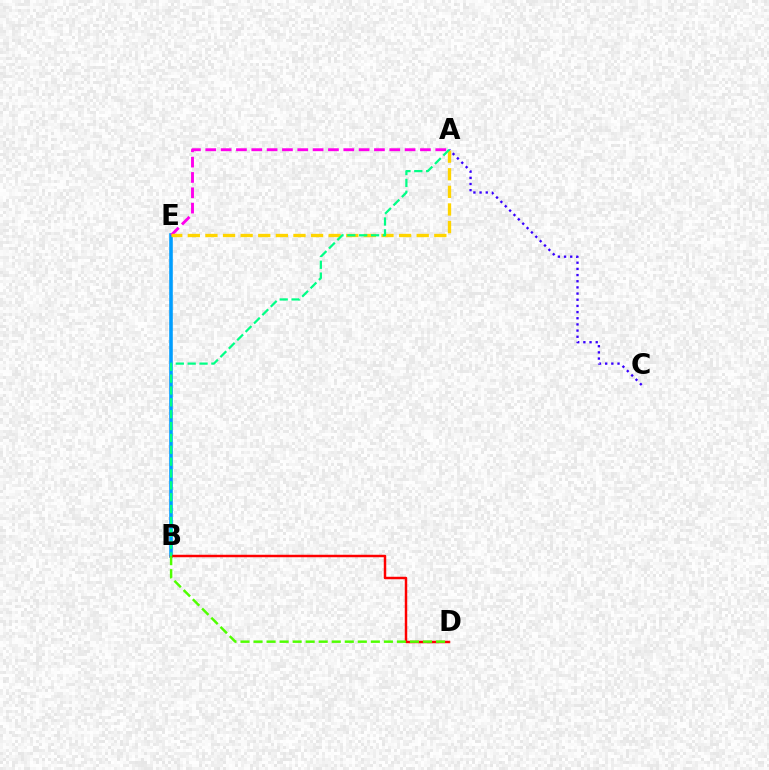{('B', 'E'): [{'color': '#009eff', 'line_style': 'solid', 'thickness': 2.58}], ('A', 'C'): [{'color': '#3700ff', 'line_style': 'dotted', 'thickness': 1.68}], ('B', 'D'): [{'color': '#ff0000', 'line_style': 'solid', 'thickness': 1.78}, {'color': '#4fff00', 'line_style': 'dashed', 'thickness': 1.77}], ('A', 'E'): [{'color': '#ff00ed', 'line_style': 'dashed', 'thickness': 2.08}, {'color': '#ffd500', 'line_style': 'dashed', 'thickness': 2.39}], ('A', 'B'): [{'color': '#00ff86', 'line_style': 'dashed', 'thickness': 1.61}]}